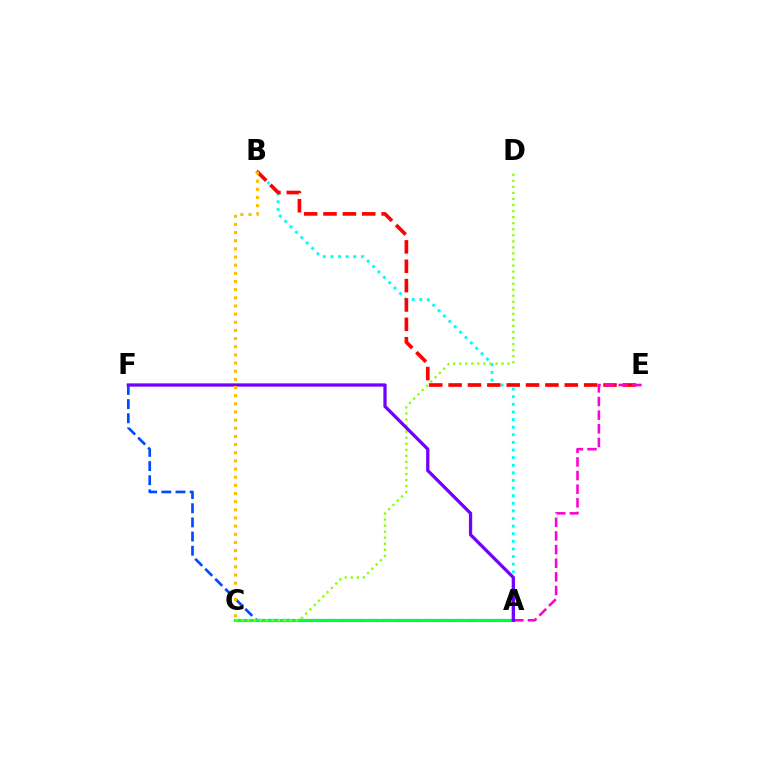{('A', 'B'): [{'color': '#00fff6', 'line_style': 'dotted', 'thickness': 2.07}], ('B', 'E'): [{'color': '#ff0000', 'line_style': 'dashed', 'thickness': 2.63}], ('A', 'F'): [{'color': '#004bff', 'line_style': 'dashed', 'thickness': 1.92}, {'color': '#7200ff', 'line_style': 'solid', 'thickness': 2.35}], ('A', 'C'): [{'color': '#00ff39', 'line_style': 'solid', 'thickness': 2.29}], ('C', 'D'): [{'color': '#84ff00', 'line_style': 'dotted', 'thickness': 1.64}], ('A', 'E'): [{'color': '#ff00cf', 'line_style': 'dashed', 'thickness': 1.85}], ('B', 'C'): [{'color': '#ffbd00', 'line_style': 'dotted', 'thickness': 2.22}]}